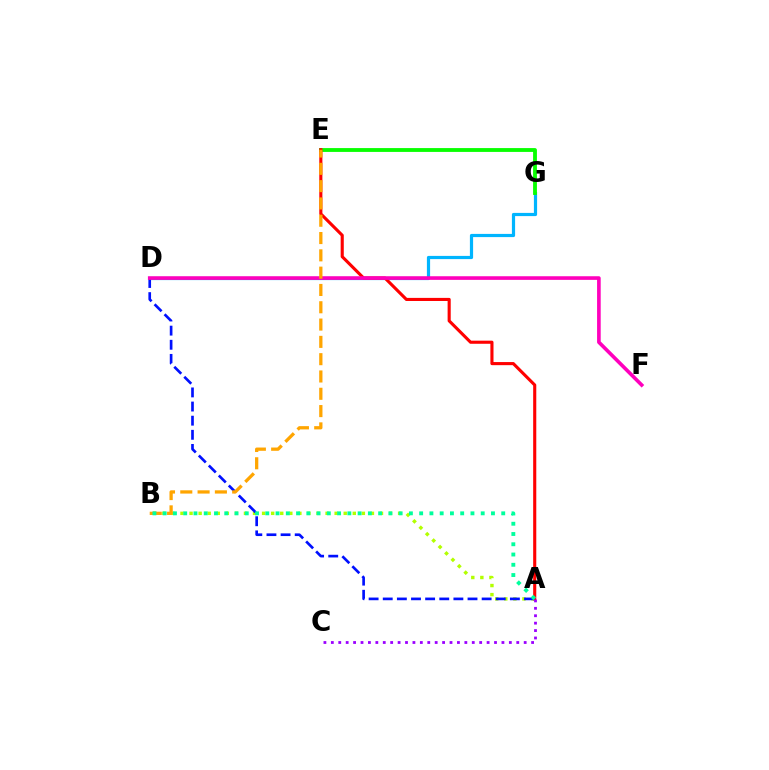{('D', 'G'): [{'color': '#00b5ff', 'line_style': 'solid', 'thickness': 2.3}], ('E', 'G'): [{'color': '#08ff00', 'line_style': 'solid', 'thickness': 2.76}], ('A', 'B'): [{'color': '#b3ff00', 'line_style': 'dotted', 'thickness': 2.46}, {'color': '#00ff9d', 'line_style': 'dotted', 'thickness': 2.79}], ('A', 'E'): [{'color': '#ff0000', 'line_style': 'solid', 'thickness': 2.24}], ('A', 'C'): [{'color': '#9b00ff', 'line_style': 'dotted', 'thickness': 2.02}], ('A', 'D'): [{'color': '#0010ff', 'line_style': 'dashed', 'thickness': 1.92}], ('D', 'F'): [{'color': '#ff00bd', 'line_style': 'solid', 'thickness': 2.61}], ('B', 'E'): [{'color': '#ffa500', 'line_style': 'dashed', 'thickness': 2.35}]}